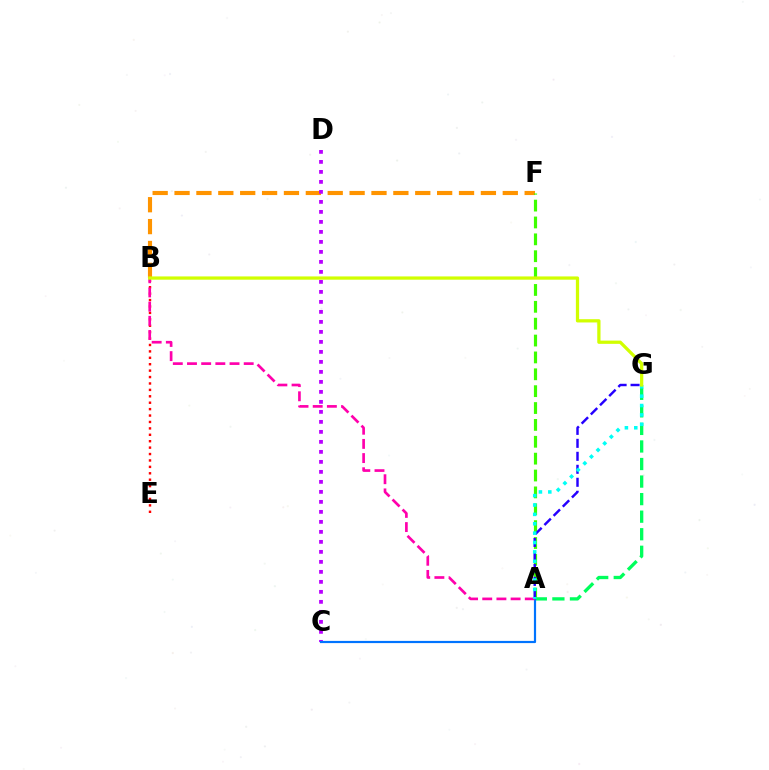{('B', 'F'): [{'color': '#ff9400', 'line_style': 'dashed', 'thickness': 2.97}], ('A', 'F'): [{'color': '#3dff00', 'line_style': 'dashed', 'thickness': 2.29}], ('C', 'D'): [{'color': '#b900ff', 'line_style': 'dotted', 'thickness': 2.72}], ('A', 'G'): [{'color': '#00ff5c', 'line_style': 'dashed', 'thickness': 2.38}, {'color': '#2500ff', 'line_style': 'dashed', 'thickness': 1.76}, {'color': '#00fff6', 'line_style': 'dotted', 'thickness': 2.55}], ('A', 'C'): [{'color': '#0074ff', 'line_style': 'solid', 'thickness': 1.58}], ('B', 'E'): [{'color': '#ff0000', 'line_style': 'dotted', 'thickness': 1.74}], ('A', 'B'): [{'color': '#ff00ac', 'line_style': 'dashed', 'thickness': 1.93}], ('B', 'G'): [{'color': '#d1ff00', 'line_style': 'solid', 'thickness': 2.35}]}